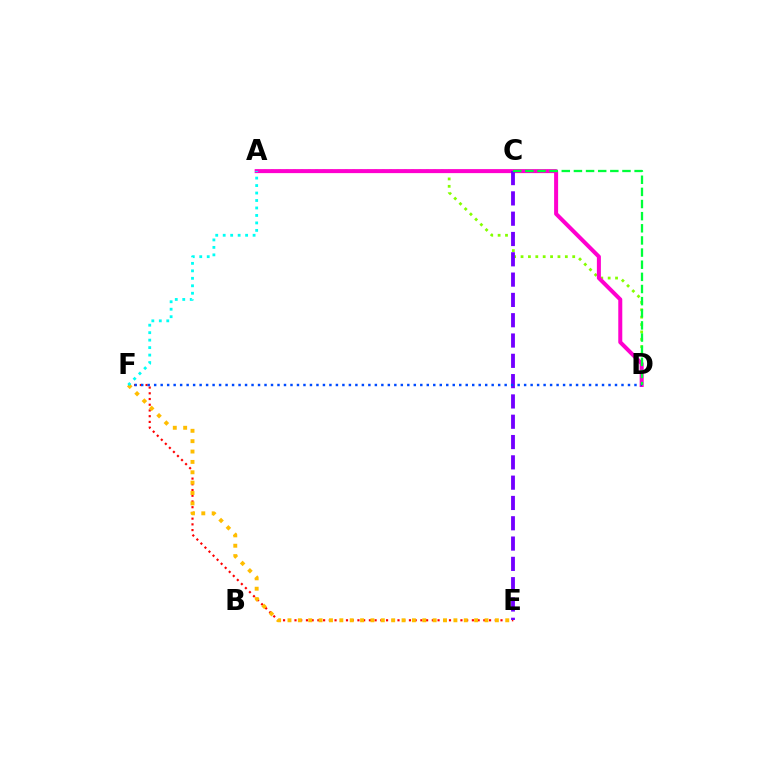{('A', 'D'): [{'color': '#84ff00', 'line_style': 'dotted', 'thickness': 2.01}, {'color': '#ff00cf', 'line_style': 'solid', 'thickness': 2.89}], ('E', 'F'): [{'color': '#ff0000', 'line_style': 'dotted', 'thickness': 1.55}, {'color': '#ffbd00', 'line_style': 'dotted', 'thickness': 2.82}], ('C', 'E'): [{'color': '#7200ff', 'line_style': 'dashed', 'thickness': 2.76}], ('D', 'F'): [{'color': '#004bff', 'line_style': 'dotted', 'thickness': 1.76}], ('C', 'D'): [{'color': '#00ff39', 'line_style': 'dashed', 'thickness': 1.65}], ('A', 'F'): [{'color': '#00fff6', 'line_style': 'dotted', 'thickness': 2.03}]}